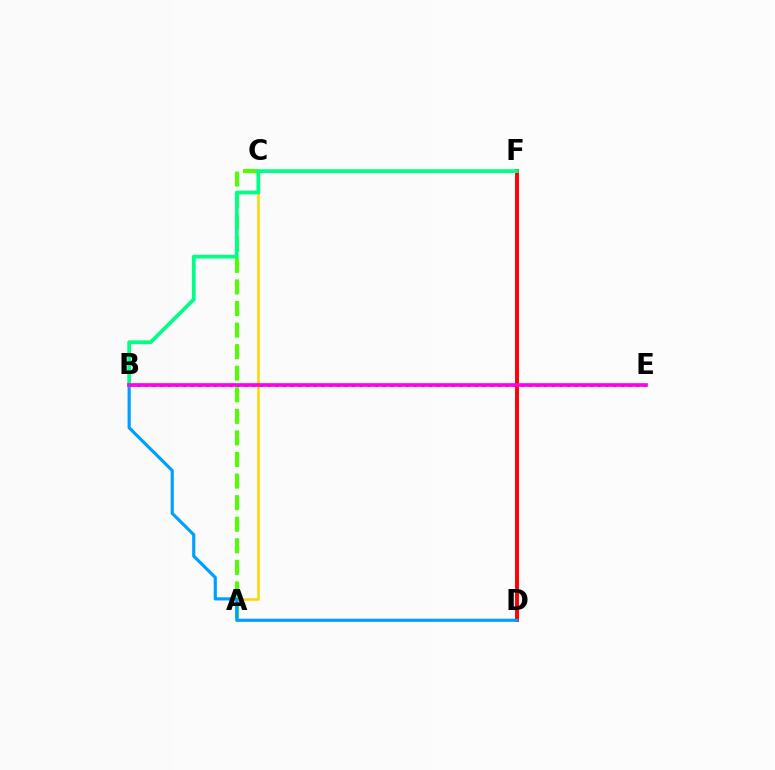{('A', 'C'): [{'color': '#ffd500', 'line_style': 'solid', 'thickness': 1.82}, {'color': '#4fff00', 'line_style': 'dashed', 'thickness': 2.93}], ('B', 'E'): [{'color': '#3700ff', 'line_style': 'dotted', 'thickness': 2.09}, {'color': '#ff00ed', 'line_style': 'solid', 'thickness': 2.65}], ('D', 'F'): [{'color': '#ff0000', 'line_style': 'solid', 'thickness': 2.81}], ('B', 'D'): [{'color': '#009eff', 'line_style': 'solid', 'thickness': 2.27}], ('B', 'F'): [{'color': '#00ff86', 'line_style': 'solid', 'thickness': 2.7}]}